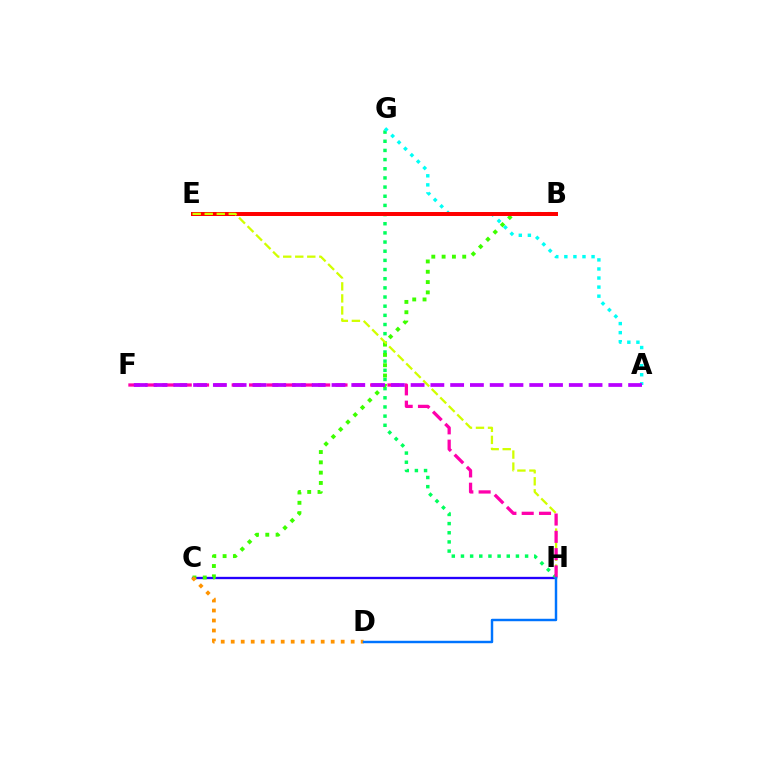{('C', 'H'): [{'color': '#2500ff', 'line_style': 'solid', 'thickness': 1.67}], ('G', 'H'): [{'color': '#00ff5c', 'line_style': 'dotted', 'thickness': 2.49}], ('B', 'C'): [{'color': '#3dff00', 'line_style': 'dotted', 'thickness': 2.8}], ('C', 'D'): [{'color': '#ff9400', 'line_style': 'dotted', 'thickness': 2.72}], ('A', 'G'): [{'color': '#00fff6', 'line_style': 'dotted', 'thickness': 2.46}], ('B', 'E'): [{'color': '#ff0000', 'line_style': 'solid', 'thickness': 2.87}], ('E', 'H'): [{'color': '#d1ff00', 'line_style': 'dashed', 'thickness': 1.63}], ('F', 'H'): [{'color': '#ff00ac', 'line_style': 'dashed', 'thickness': 2.35}], ('A', 'F'): [{'color': '#b900ff', 'line_style': 'dashed', 'thickness': 2.69}], ('D', 'H'): [{'color': '#0074ff', 'line_style': 'solid', 'thickness': 1.76}]}